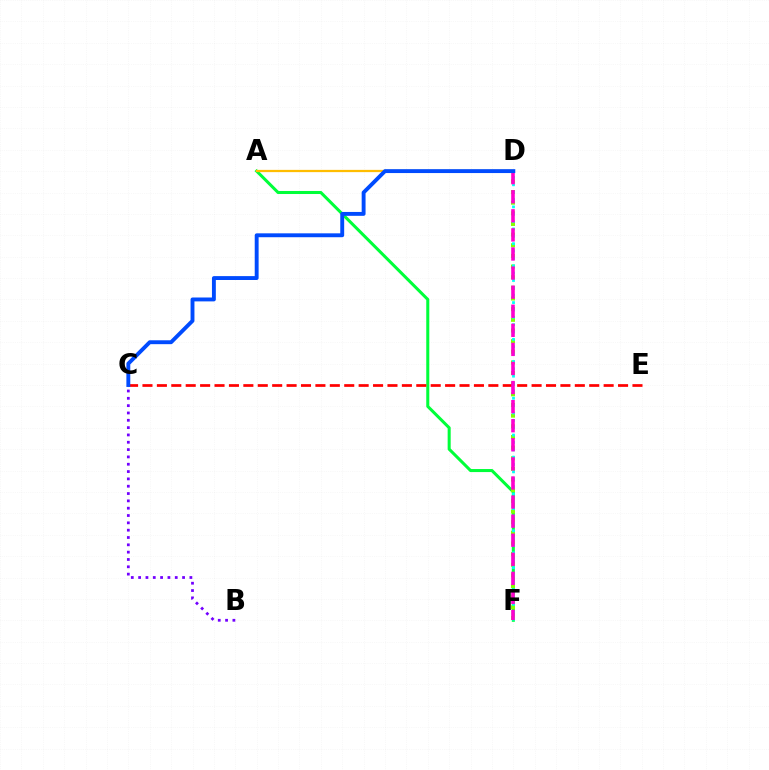{('A', 'F'): [{'color': '#00ff39', 'line_style': 'solid', 'thickness': 2.19}], ('A', 'D'): [{'color': '#ffbd00', 'line_style': 'solid', 'thickness': 1.62}], ('D', 'F'): [{'color': '#84ff00', 'line_style': 'dotted', 'thickness': 2.89}, {'color': '#00fff6', 'line_style': 'dotted', 'thickness': 2.0}, {'color': '#ff00cf', 'line_style': 'dashed', 'thickness': 2.59}], ('C', 'E'): [{'color': '#ff0000', 'line_style': 'dashed', 'thickness': 1.96}], ('C', 'D'): [{'color': '#004bff', 'line_style': 'solid', 'thickness': 2.8}], ('B', 'C'): [{'color': '#7200ff', 'line_style': 'dotted', 'thickness': 1.99}]}